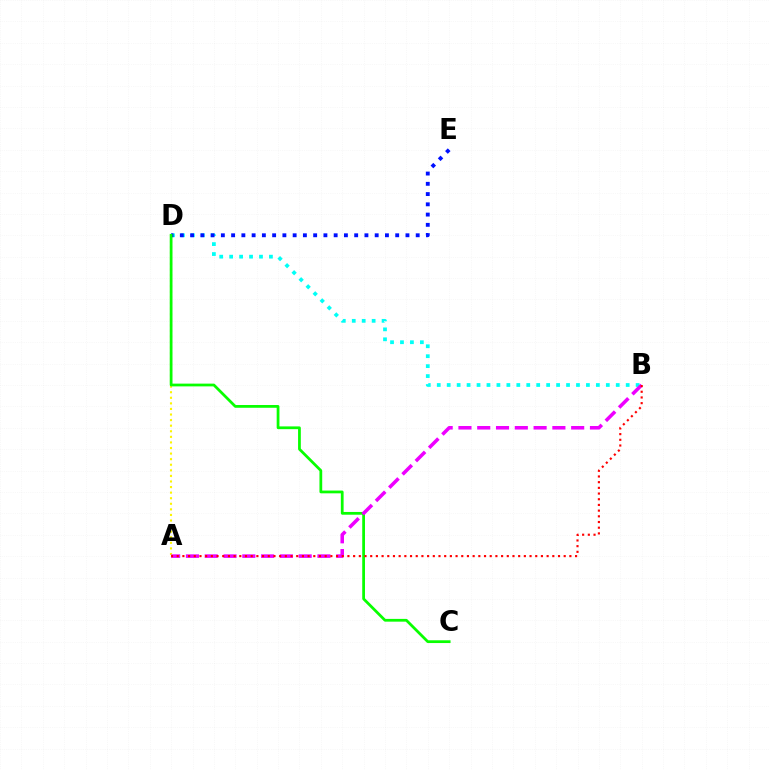{('A', 'D'): [{'color': '#fcf500', 'line_style': 'dotted', 'thickness': 1.52}], ('B', 'D'): [{'color': '#00fff6', 'line_style': 'dotted', 'thickness': 2.7}], ('D', 'E'): [{'color': '#0010ff', 'line_style': 'dotted', 'thickness': 2.79}], ('C', 'D'): [{'color': '#08ff00', 'line_style': 'solid', 'thickness': 1.99}], ('A', 'B'): [{'color': '#ee00ff', 'line_style': 'dashed', 'thickness': 2.55}, {'color': '#ff0000', 'line_style': 'dotted', 'thickness': 1.55}]}